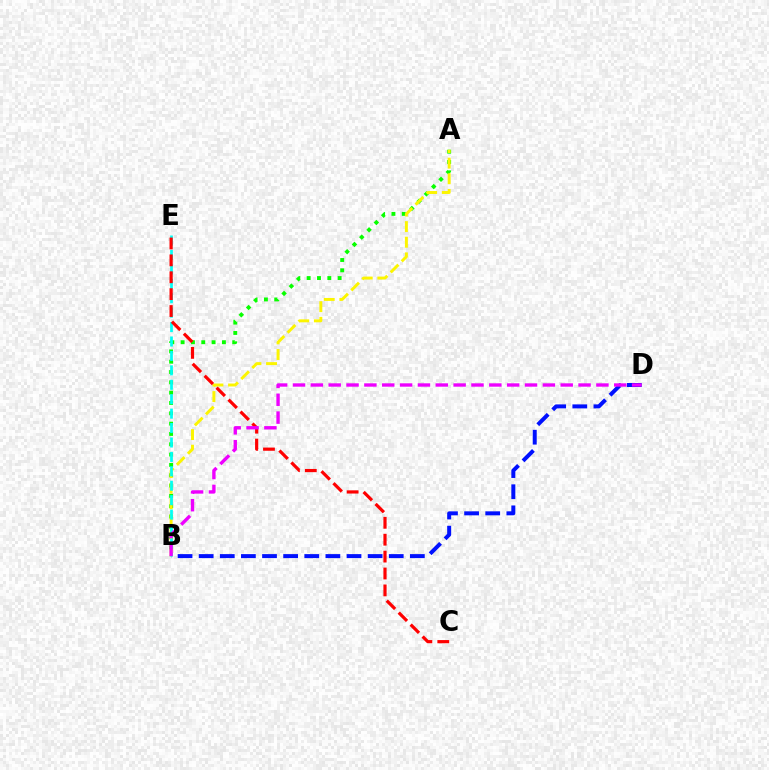{('A', 'B'): [{'color': '#08ff00', 'line_style': 'dotted', 'thickness': 2.8}, {'color': '#fcf500', 'line_style': 'dashed', 'thickness': 2.12}], ('B', 'E'): [{'color': '#00fff6', 'line_style': 'dashed', 'thickness': 1.96}], ('C', 'E'): [{'color': '#ff0000', 'line_style': 'dashed', 'thickness': 2.3}], ('B', 'D'): [{'color': '#0010ff', 'line_style': 'dashed', 'thickness': 2.87}, {'color': '#ee00ff', 'line_style': 'dashed', 'thickness': 2.42}]}